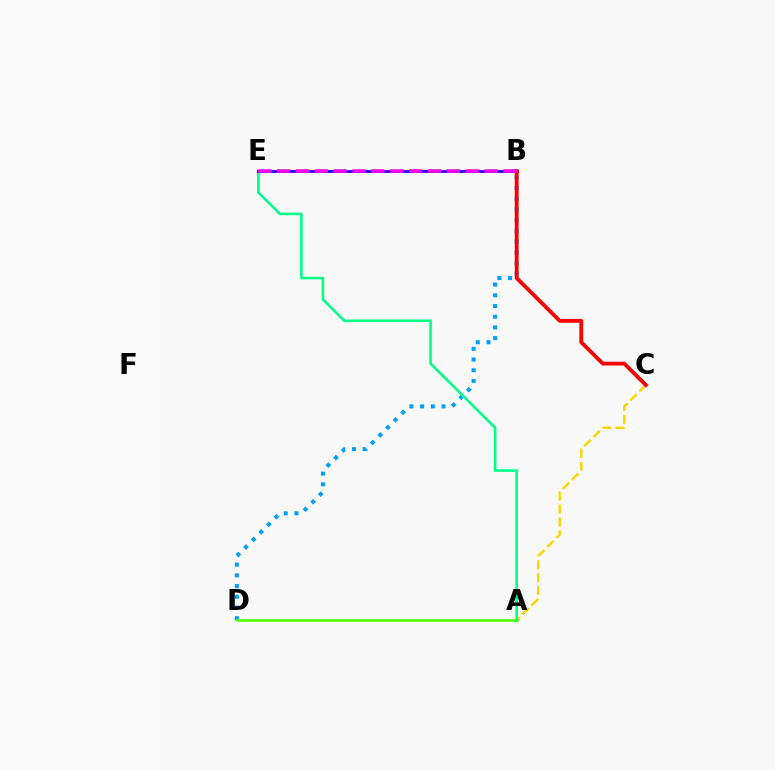{('B', 'D'): [{'color': '#009eff', 'line_style': 'dotted', 'thickness': 2.91}], ('A', 'C'): [{'color': '#ffd500', 'line_style': 'dashed', 'thickness': 1.76}], ('A', 'D'): [{'color': '#4fff00', 'line_style': 'solid', 'thickness': 1.86}], ('A', 'E'): [{'color': '#00ff86', 'line_style': 'solid', 'thickness': 1.85}], ('B', 'E'): [{'color': '#3700ff', 'line_style': 'solid', 'thickness': 2.13}, {'color': '#ff00ed', 'line_style': 'dashed', 'thickness': 2.56}], ('B', 'C'): [{'color': '#ff0000', 'line_style': 'solid', 'thickness': 2.76}]}